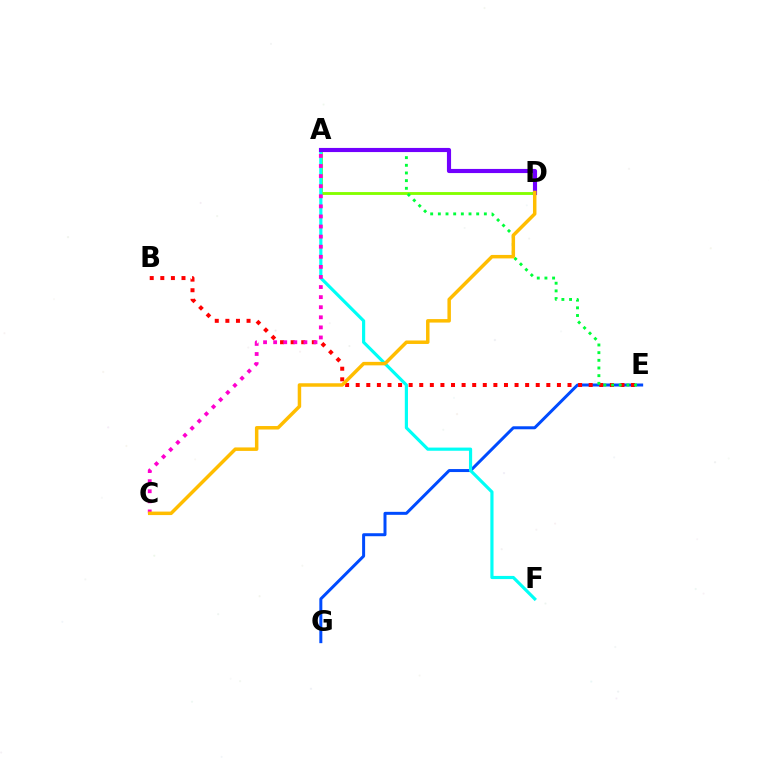{('A', 'D'): [{'color': '#84ff00', 'line_style': 'solid', 'thickness': 2.06}, {'color': '#7200ff', 'line_style': 'solid', 'thickness': 2.97}], ('E', 'G'): [{'color': '#004bff', 'line_style': 'solid', 'thickness': 2.15}], ('B', 'E'): [{'color': '#ff0000', 'line_style': 'dotted', 'thickness': 2.88}], ('A', 'E'): [{'color': '#00ff39', 'line_style': 'dotted', 'thickness': 2.08}], ('A', 'F'): [{'color': '#00fff6', 'line_style': 'solid', 'thickness': 2.28}], ('A', 'C'): [{'color': '#ff00cf', 'line_style': 'dotted', 'thickness': 2.74}], ('C', 'D'): [{'color': '#ffbd00', 'line_style': 'solid', 'thickness': 2.51}]}